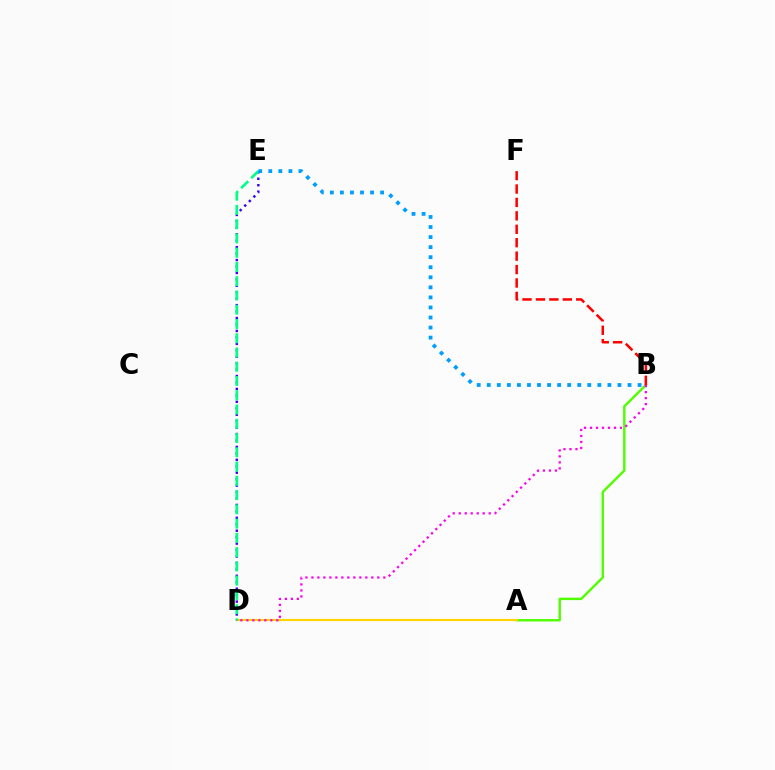{('A', 'B'): [{'color': '#4fff00', 'line_style': 'solid', 'thickness': 1.73}], ('A', 'D'): [{'color': '#ffd500', 'line_style': 'solid', 'thickness': 1.55}], ('D', 'E'): [{'color': '#3700ff', 'line_style': 'dotted', 'thickness': 1.75}, {'color': '#00ff86', 'line_style': 'dashed', 'thickness': 1.94}], ('B', 'D'): [{'color': '#ff00ed', 'line_style': 'dotted', 'thickness': 1.63}], ('B', 'F'): [{'color': '#ff0000', 'line_style': 'dashed', 'thickness': 1.82}], ('B', 'E'): [{'color': '#009eff', 'line_style': 'dotted', 'thickness': 2.73}]}